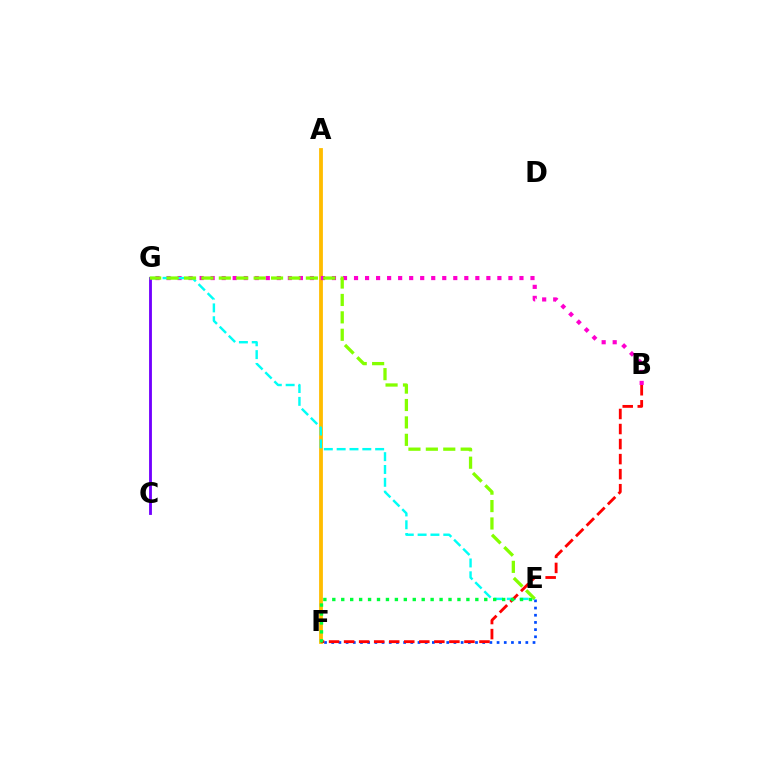{('E', 'F'): [{'color': '#004bff', 'line_style': 'dotted', 'thickness': 1.95}, {'color': '#00ff39', 'line_style': 'dotted', 'thickness': 2.43}], ('A', 'F'): [{'color': '#ffbd00', 'line_style': 'solid', 'thickness': 2.73}], ('B', 'G'): [{'color': '#ff00cf', 'line_style': 'dotted', 'thickness': 3.0}], ('E', 'G'): [{'color': '#00fff6', 'line_style': 'dashed', 'thickness': 1.74}, {'color': '#84ff00', 'line_style': 'dashed', 'thickness': 2.37}], ('B', 'F'): [{'color': '#ff0000', 'line_style': 'dashed', 'thickness': 2.04}], ('C', 'G'): [{'color': '#7200ff', 'line_style': 'solid', 'thickness': 2.04}]}